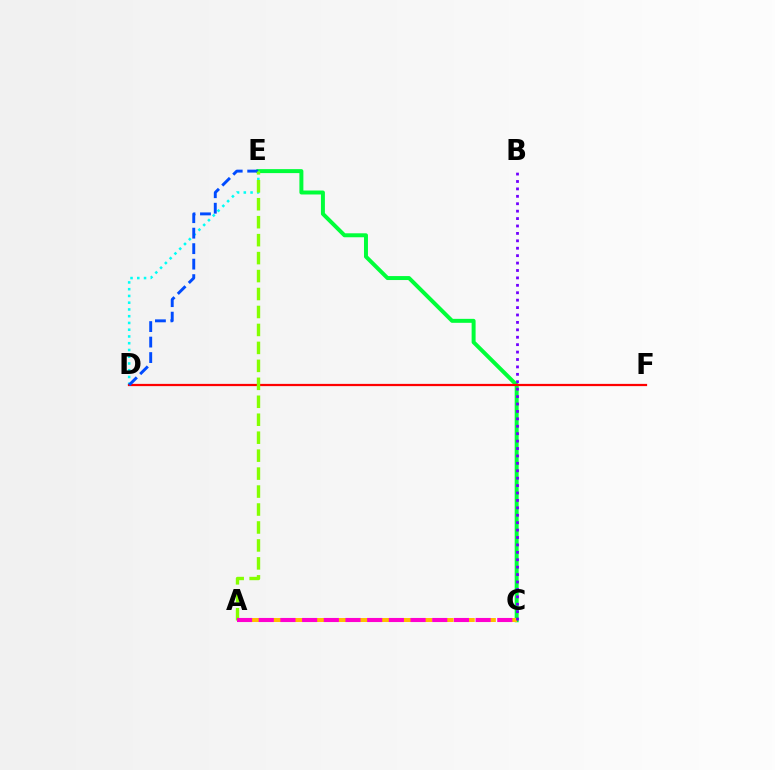{('C', 'E'): [{'color': '#00ff39', 'line_style': 'solid', 'thickness': 2.86}], ('D', 'E'): [{'color': '#00fff6', 'line_style': 'dotted', 'thickness': 1.83}, {'color': '#004bff', 'line_style': 'dashed', 'thickness': 2.1}], ('A', 'C'): [{'color': '#ffbd00', 'line_style': 'dashed', 'thickness': 2.87}, {'color': '#ff00cf', 'line_style': 'dashed', 'thickness': 2.95}], ('B', 'C'): [{'color': '#7200ff', 'line_style': 'dotted', 'thickness': 2.02}], ('D', 'F'): [{'color': '#ff0000', 'line_style': 'solid', 'thickness': 1.61}], ('A', 'E'): [{'color': '#84ff00', 'line_style': 'dashed', 'thickness': 2.44}]}